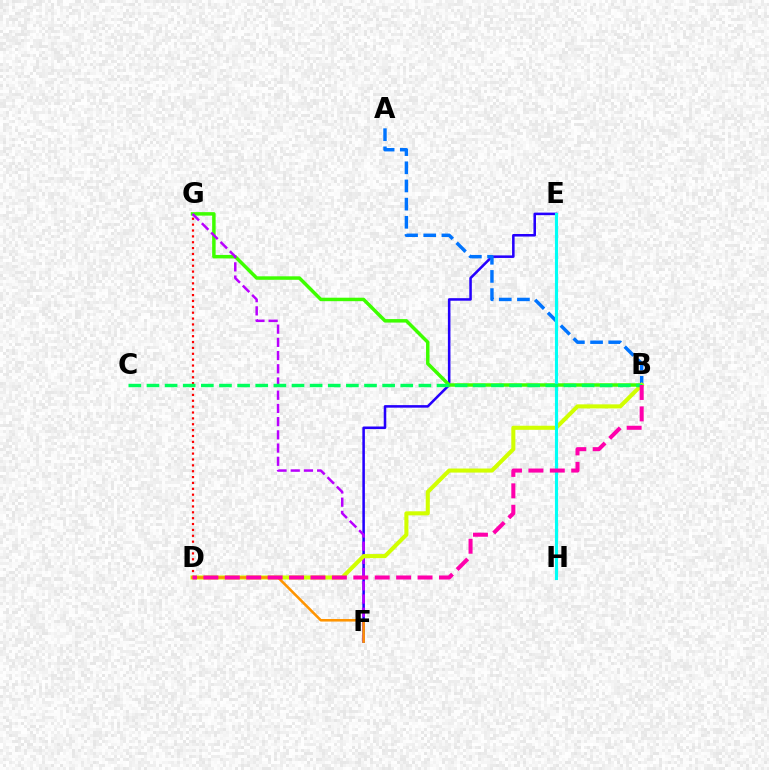{('E', 'F'): [{'color': '#2500ff', 'line_style': 'solid', 'thickness': 1.84}], ('A', 'B'): [{'color': '#0074ff', 'line_style': 'dashed', 'thickness': 2.47}], ('B', 'G'): [{'color': '#3dff00', 'line_style': 'solid', 'thickness': 2.5}], ('D', 'G'): [{'color': '#ff0000', 'line_style': 'dotted', 'thickness': 1.6}], ('F', 'G'): [{'color': '#b900ff', 'line_style': 'dashed', 'thickness': 1.8}], ('B', 'D'): [{'color': '#d1ff00', 'line_style': 'solid', 'thickness': 2.92}, {'color': '#ff00ac', 'line_style': 'dashed', 'thickness': 2.91}], ('E', 'H'): [{'color': '#00fff6', 'line_style': 'solid', 'thickness': 2.25}], ('D', 'F'): [{'color': '#ff9400', 'line_style': 'solid', 'thickness': 1.84}], ('B', 'C'): [{'color': '#00ff5c', 'line_style': 'dashed', 'thickness': 2.46}]}